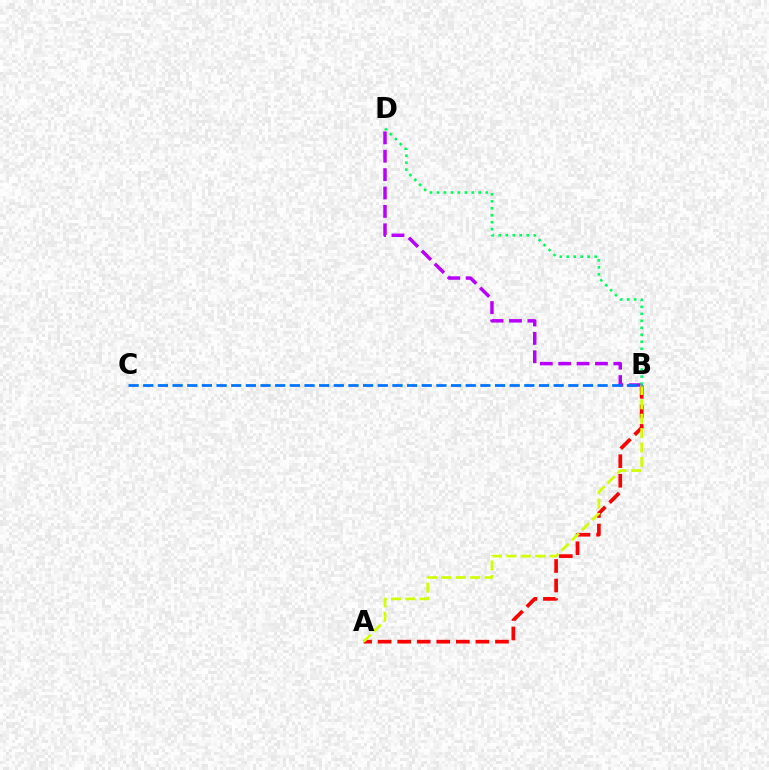{('A', 'B'): [{'color': '#ff0000', 'line_style': 'dashed', 'thickness': 2.66}, {'color': '#d1ff00', 'line_style': 'dashed', 'thickness': 1.95}], ('B', 'D'): [{'color': '#b900ff', 'line_style': 'dashed', 'thickness': 2.5}, {'color': '#00ff5c', 'line_style': 'dotted', 'thickness': 1.9}], ('B', 'C'): [{'color': '#0074ff', 'line_style': 'dashed', 'thickness': 1.99}]}